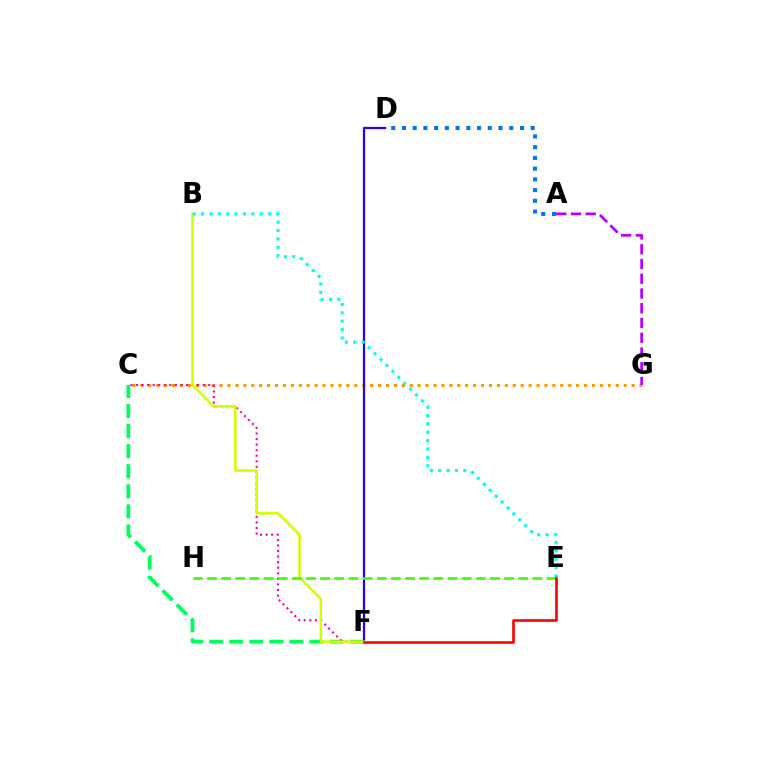{('C', 'F'): [{'color': '#00ff5c', 'line_style': 'dashed', 'thickness': 2.73}, {'color': '#ff00ac', 'line_style': 'dotted', 'thickness': 1.51}], ('C', 'G'): [{'color': '#ff9400', 'line_style': 'dotted', 'thickness': 2.15}], ('A', 'D'): [{'color': '#0074ff', 'line_style': 'dotted', 'thickness': 2.91}], ('A', 'G'): [{'color': '#b900ff', 'line_style': 'dashed', 'thickness': 2.0}], ('D', 'F'): [{'color': '#2500ff', 'line_style': 'solid', 'thickness': 1.62}], ('B', 'F'): [{'color': '#d1ff00', 'line_style': 'solid', 'thickness': 1.82}], ('B', 'E'): [{'color': '#00fff6', 'line_style': 'dotted', 'thickness': 2.27}], ('E', 'H'): [{'color': '#3dff00', 'line_style': 'dashed', 'thickness': 1.92}], ('E', 'F'): [{'color': '#ff0000', 'line_style': 'solid', 'thickness': 1.9}]}